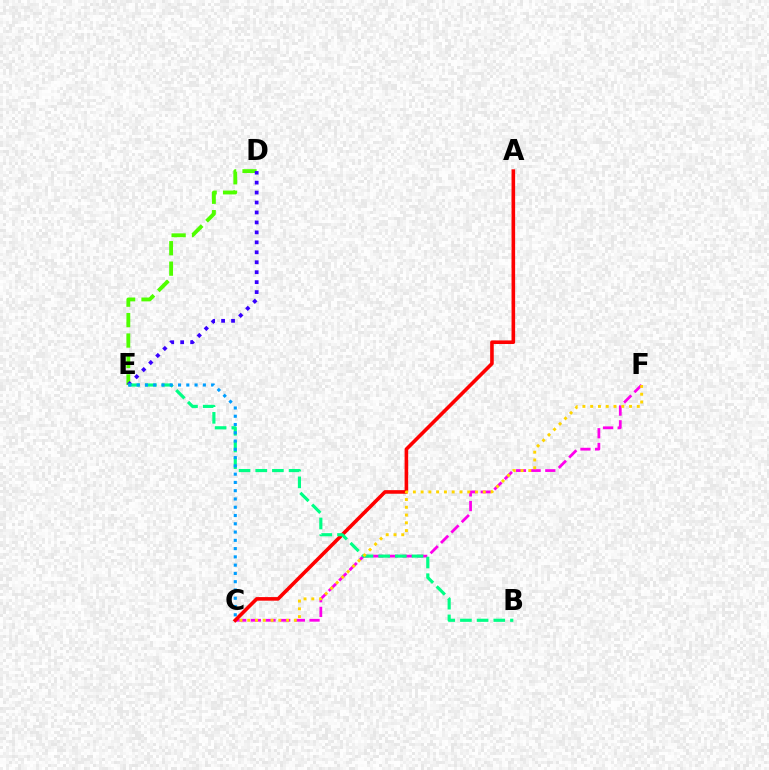{('C', 'F'): [{'color': '#ff00ed', 'line_style': 'dashed', 'thickness': 1.99}, {'color': '#ffd500', 'line_style': 'dotted', 'thickness': 2.11}], ('A', 'C'): [{'color': '#ff0000', 'line_style': 'solid', 'thickness': 2.59}], ('D', 'E'): [{'color': '#4fff00', 'line_style': 'dashed', 'thickness': 2.78}, {'color': '#3700ff', 'line_style': 'dotted', 'thickness': 2.7}], ('B', 'E'): [{'color': '#00ff86', 'line_style': 'dashed', 'thickness': 2.27}], ('C', 'E'): [{'color': '#009eff', 'line_style': 'dotted', 'thickness': 2.25}]}